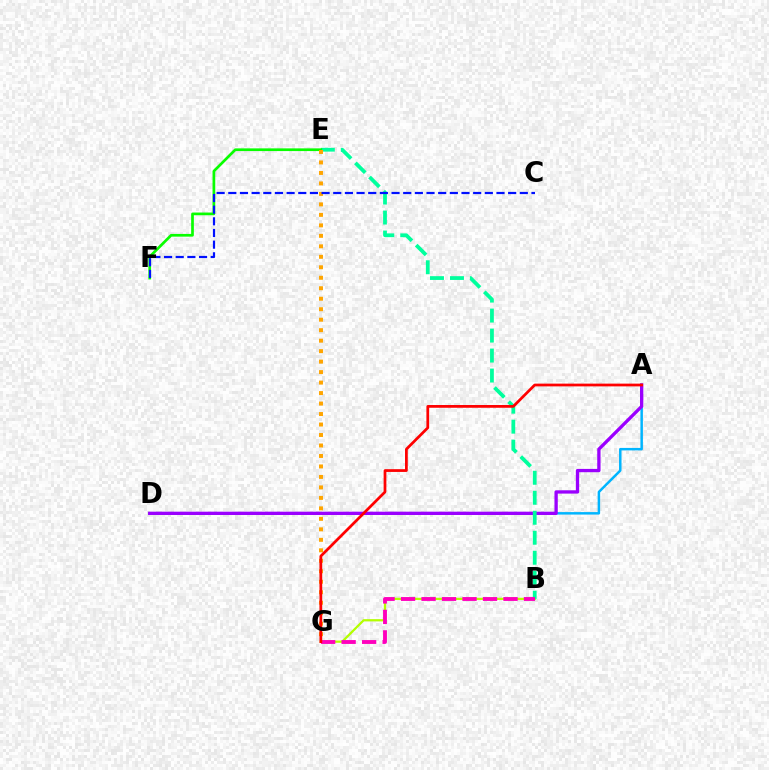{('A', 'D'): [{'color': '#00b5ff', 'line_style': 'solid', 'thickness': 1.79}, {'color': '#9b00ff', 'line_style': 'solid', 'thickness': 2.38}], ('B', 'G'): [{'color': '#b3ff00', 'line_style': 'solid', 'thickness': 1.62}, {'color': '#ff00bd', 'line_style': 'dashed', 'thickness': 2.78}], ('B', 'E'): [{'color': '#00ff9d', 'line_style': 'dashed', 'thickness': 2.72}], ('E', 'F'): [{'color': '#08ff00', 'line_style': 'solid', 'thickness': 1.95}], ('E', 'G'): [{'color': '#ffa500', 'line_style': 'dotted', 'thickness': 2.85}], ('C', 'F'): [{'color': '#0010ff', 'line_style': 'dashed', 'thickness': 1.58}], ('A', 'G'): [{'color': '#ff0000', 'line_style': 'solid', 'thickness': 1.98}]}